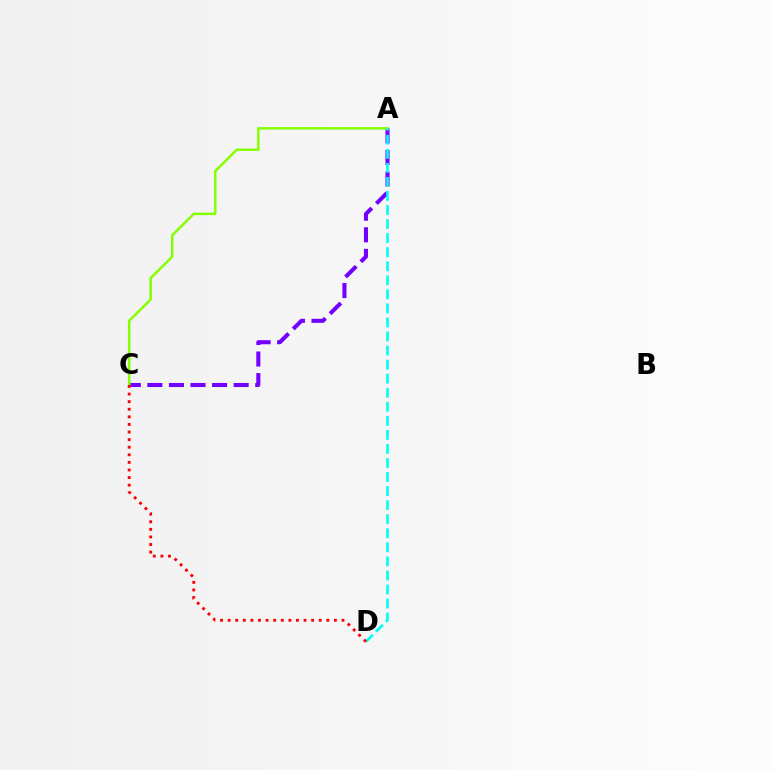{('A', 'C'): [{'color': '#7200ff', 'line_style': 'dashed', 'thickness': 2.93}, {'color': '#84ff00', 'line_style': 'solid', 'thickness': 1.78}], ('A', 'D'): [{'color': '#00fff6', 'line_style': 'dashed', 'thickness': 1.91}], ('C', 'D'): [{'color': '#ff0000', 'line_style': 'dotted', 'thickness': 2.06}]}